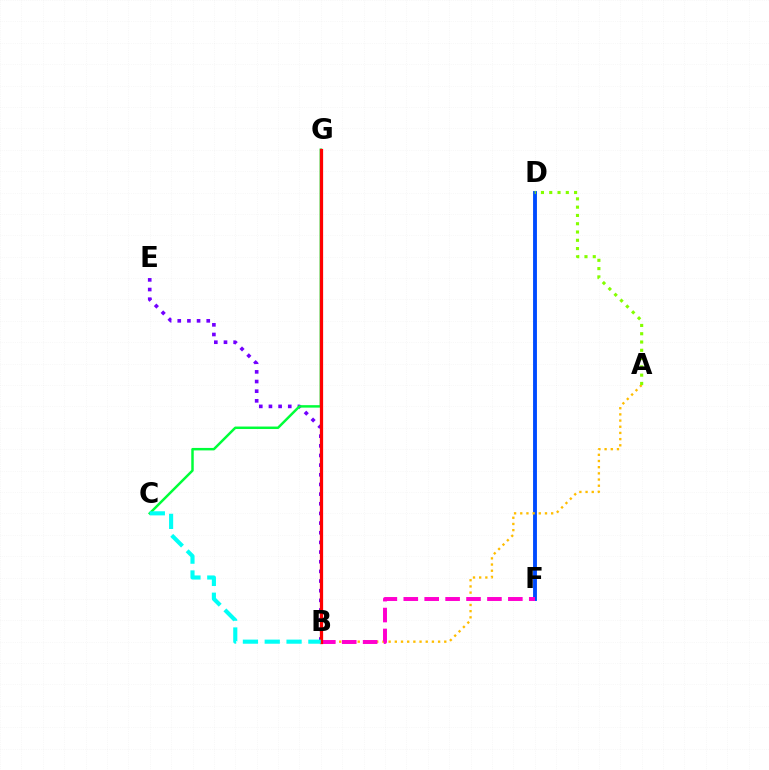{('B', 'E'): [{'color': '#7200ff', 'line_style': 'dotted', 'thickness': 2.62}], ('C', 'G'): [{'color': '#00ff39', 'line_style': 'solid', 'thickness': 1.78}], ('D', 'F'): [{'color': '#004bff', 'line_style': 'solid', 'thickness': 2.78}], ('A', 'B'): [{'color': '#ffbd00', 'line_style': 'dotted', 'thickness': 1.68}], ('B', 'F'): [{'color': '#ff00cf', 'line_style': 'dashed', 'thickness': 2.84}], ('B', 'G'): [{'color': '#ff0000', 'line_style': 'solid', 'thickness': 2.33}], ('A', 'D'): [{'color': '#84ff00', 'line_style': 'dotted', 'thickness': 2.25}], ('B', 'C'): [{'color': '#00fff6', 'line_style': 'dashed', 'thickness': 2.96}]}